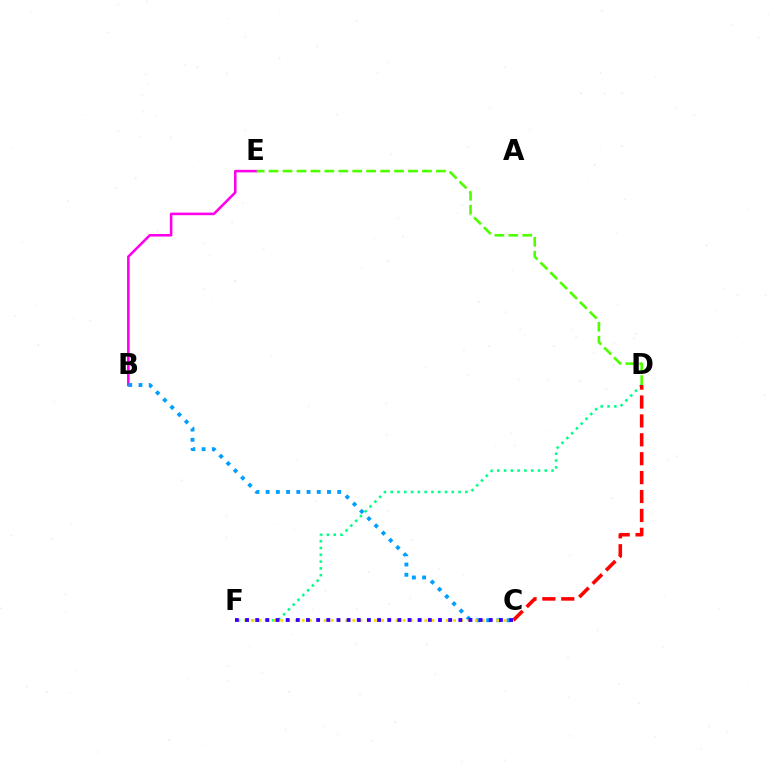{('B', 'E'): [{'color': '#ff00ed', 'line_style': 'solid', 'thickness': 1.85}], ('D', 'E'): [{'color': '#4fff00', 'line_style': 'dashed', 'thickness': 1.89}], ('D', 'F'): [{'color': '#00ff86', 'line_style': 'dotted', 'thickness': 1.84}], ('C', 'D'): [{'color': '#ff0000', 'line_style': 'dashed', 'thickness': 2.57}], ('B', 'C'): [{'color': '#009eff', 'line_style': 'dotted', 'thickness': 2.78}], ('C', 'F'): [{'color': '#ffd500', 'line_style': 'dotted', 'thickness': 1.96}, {'color': '#3700ff', 'line_style': 'dotted', 'thickness': 2.76}]}